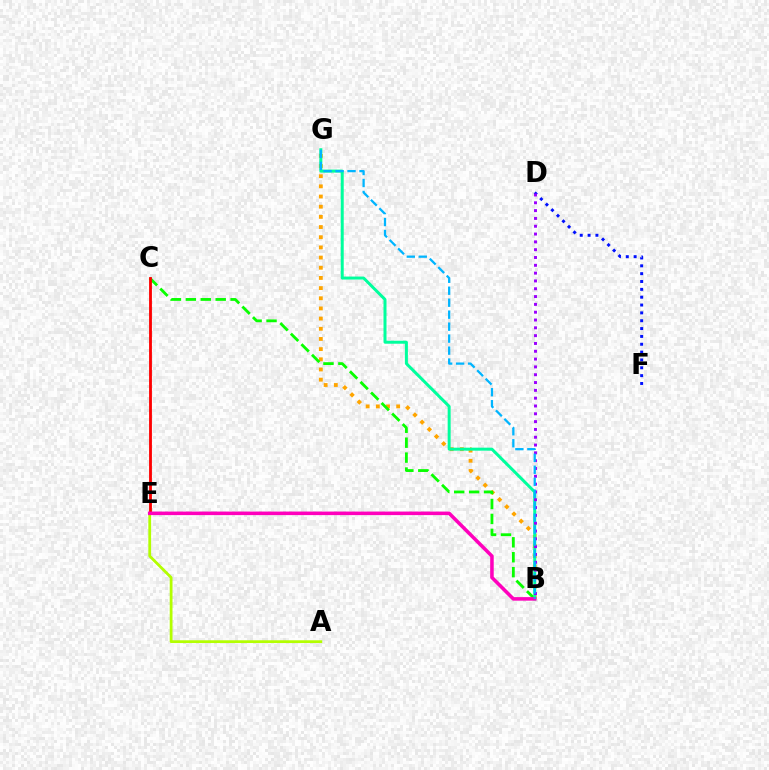{('B', 'G'): [{'color': '#ffa500', 'line_style': 'dotted', 'thickness': 2.76}, {'color': '#00ff9d', 'line_style': 'solid', 'thickness': 2.15}, {'color': '#00b5ff', 'line_style': 'dashed', 'thickness': 1.63}], ('B', 'C'): [{'color': '#08ff00', 'line_style': 'dashed', 'thickness': 2.03}], ('A', 'E'): [{'color': '#b3ff00', 'line_style': 'solid', 'thickness': 2.0}], ('C', 'E'): [{'color': '#ff0000', 'line_style': 'solid', 'thickness': 2.04}], ('D', 'F'): [{'color': '#0010ff', 'line_style': 'dotted', 'thickness': 2.13}], ('B', 'E'): [{'color': '#ff00bd', 'line_style': 'solid', 'thickness': 2.55}], ('B', 'D'): [{'color': '#9b00ff', 'line_style': 'dotted', 'thickness': 2.12}]}